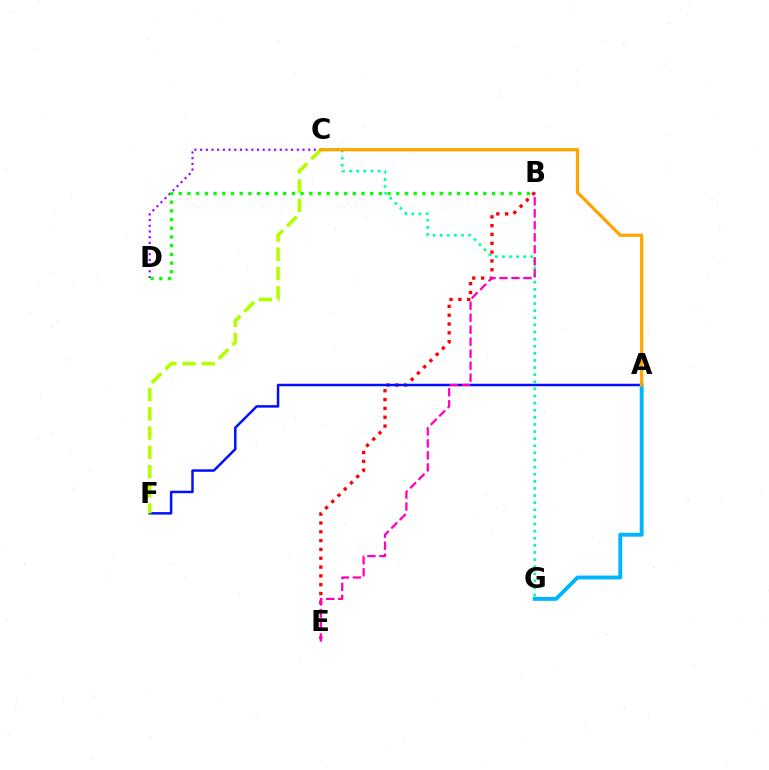{('C', 'D'): [{'color': '#9b00ff', 'line_style': 'dotted', 'thickness': 1.55}], ('B', 'E'): [{'color': '#ff0000', 'line_style': 'dotted', 'thickness': 2.4}, {'color': '#ff00bd', 'line_style': 'dashed', 'thickness': 1.63}], ('A', 'F'): [{'color': '#0010ff', 'line_style': 'solid', 'thickness': 1.79}], ('A', 'G'): [{'color': '#00b5ff', 'line_style': 'solid', 'thickness': 2.8}], ('C', 'G'): [{'color': '#00ff9d', 'line_style': 'dotted', 'thickness': 1.93}], ('C', 'F'): [{'color': '#b3ff00', 'line_style': 'dashed', 'thickness': 2.62}], ('B', 'D'): [{'color': '#08ff00', 'line_style': 'dotted', 'thickness': 2.36}], ('A', 'C'): [{'color': '#ffa500', 'line_style': 'solid', 'thickness': 2.33}]}